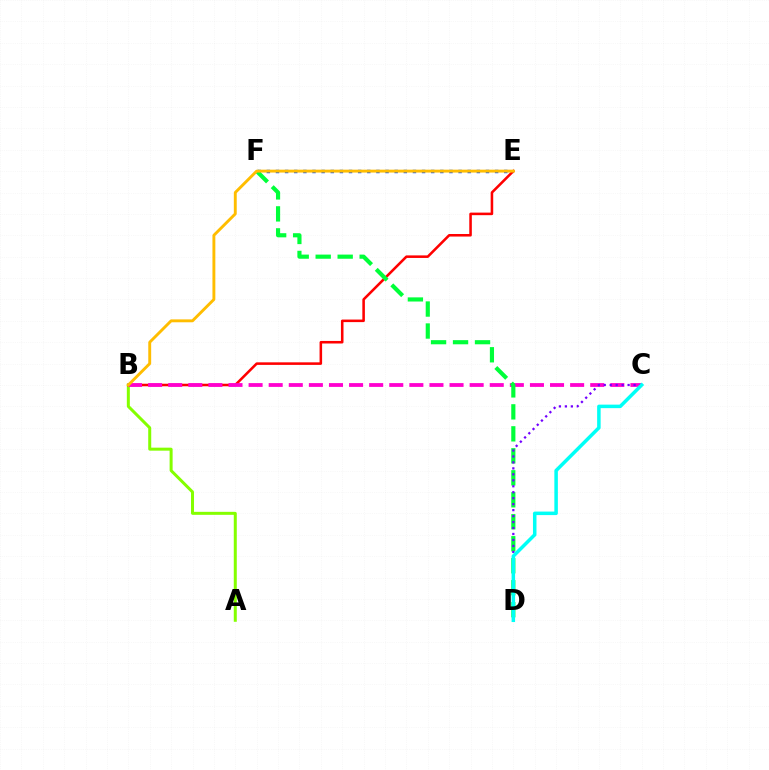{('A', 'B'): [{'color': '#84ff00', 'line_style': 'solid', 'thickness': 2.16}], ('E', 'F'): [{'color': '#004bff', 'line_style': 'dotted', 'thickness': 2.48}], ('B', 'E'): [{'color': '#ff0000', 'line_style': 'solid', 'thickness': 1.84}, {'color': '#ffbd00', 'line_style': 'solid', 'thickness': 2.08}], ('B', 'C'): [{'color': '#ff00cf', 'line_style': 'dashed', 'thickness': 2.73}], ('D', 'F'): [{'color': '#00ff39', 'line_style': 'dashed', 'thickness': 2.99}], ('C', 'D'): [{'color': '#7200ff', 'line_style': 'dotted', 'thickness': 1.62}, {'color': '#00fff6', 'line_style': 'solid', 'thickness': 2.53}]}